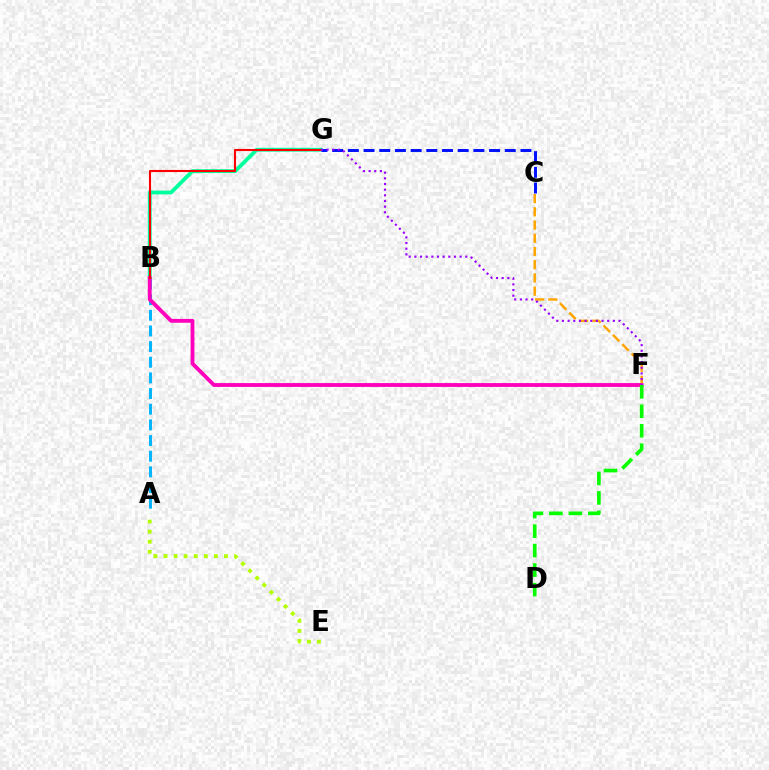{('C', 'F'): [{'color': '#ffa500', 'line_style': 'dashed', 'thickness': 1.8}], ('B', 'G'): [{'color': '#00ff9d', 'line_style': 'solid', 'thickness': 2.75}, {'color': '#ff0000', 'line_style': 'solid', 'thickness': 1.51}], ('A', 'B'): [{'color': '#00b5ff', 'line_style': 'dashed', 'thickness': 2.13}], ('B', 'F'): [{'color': '#ff00bd', 'line_style': 'solid', 'thickness': 2.77}], ('C', 'G'): [{'color': '#0010ff', 'line_style': 'dashed', 'thickness': 2.13}], ('F', 'G'): [{'color': '#9b00ff', 'line_style': 'dotted', 'thickness': 1.54}], ('A', 'E'): [{'color': '#b3ff00', 'line_style': 'dotted', 'thickness': 2.74}], ('D', 'F'): [{'color': '#08ff00', 'line_style': 'dashed', 'thickness': 2.65}]}